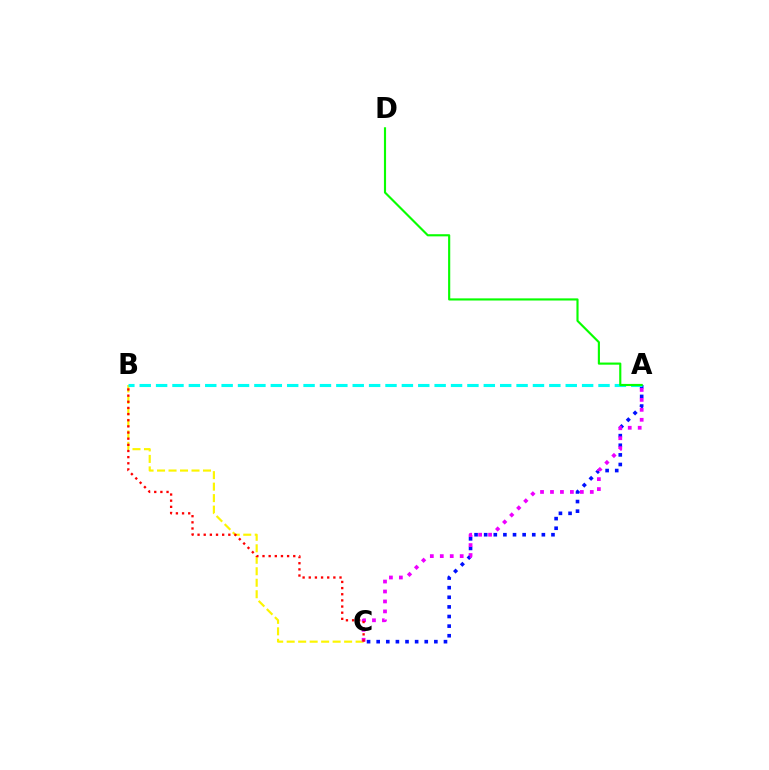{('A', 'C'): [{'color': '#0010ff', 'line_style': 'dotted', 'thickness': 2.61}, {'color': '#ee00ff', 'line_style': 'dotted', 'thickness': 2.7}], ('B', 'C'): [{'color': '#fcf500', 'line_style': 'dashed', 'thickness': 1.56}, {'color': '#ff0000', 'line_style': 'dotted', 'thickness': 1.67}], ('A', 'B'): [{'color': '#00fff6', 'line_style': 'dashed', 'thickness': 2.23}], ('A', 'D'): [{'color': '#08ff00', 'line_style': 'solid', 'thickness': 1.54}]}